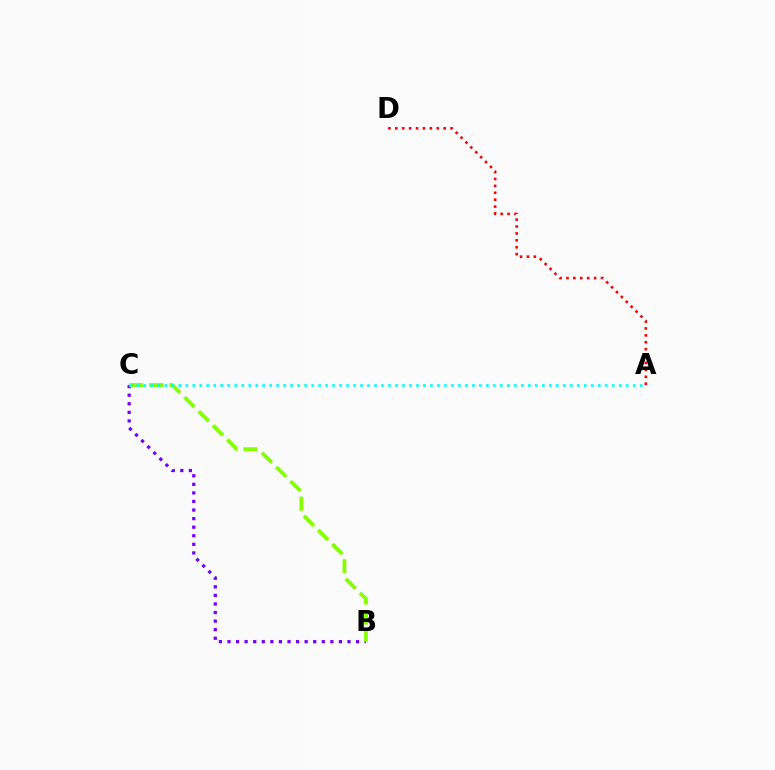{('B', 'C'): [{'color': '#7200ff', 'line_style': 'dotted', 'thickness': 2.33}, {'color': '#84ff00', 'line_style': 'dashed', 'thickness': 2.73}], ('A', 'D'): [{'color': '#ff0000', 'line_style': 'dotted', 'thickness': 1.88}], ('A', 'C'): [{'color': '#00fff6', 'line_style': 'dotted', 'thickness': 1.9}]}